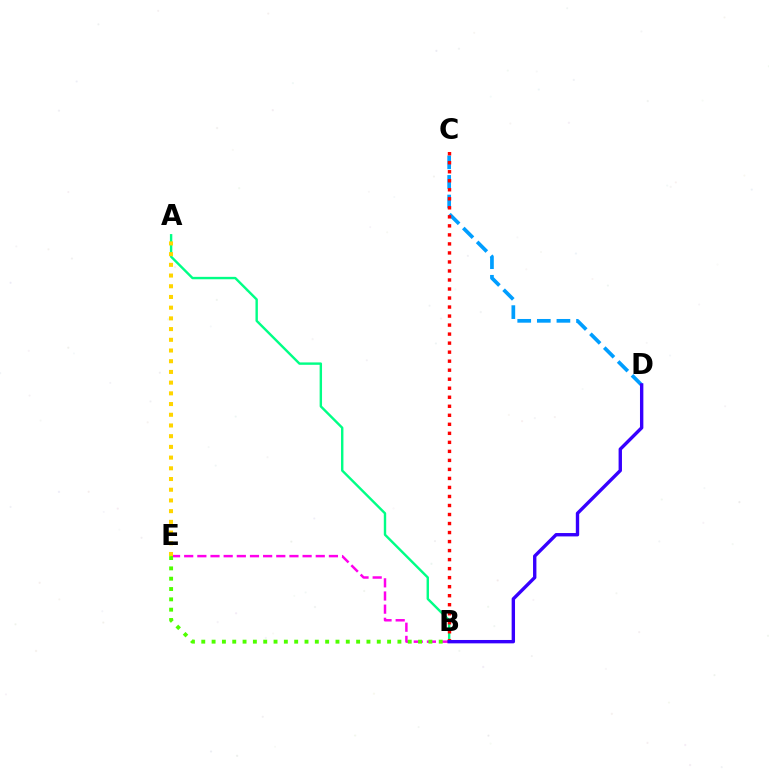{('C', 'D'): [{'color': '#009eff', 'line_style': 'dashed', 'thickness': 2.66}], ('B', 'E'): [{'color': '#ff00ed', 'line_style': 'dashed', 'thickness': 1.79}, {'color': '#4fff00', 'line_style': 'dotted', 'thickness': 2.8}], ('A', 'B'): [{'color': '#00ff86', 'line_style': 'solid', 'thickness': 1.73}], ('A', 'E'): [{'color': '#ffd500', 'line_style': 'dotted', 'thickness': 2.91}], ('B', 'C'): [{'color': '#ff0000', 'line_style': 'dotted', 'thickness': 2.45}], ('B', 'D'): [{'color': '#3700ff', 'line_style': 'solid', 'thickness': 2.43}]}